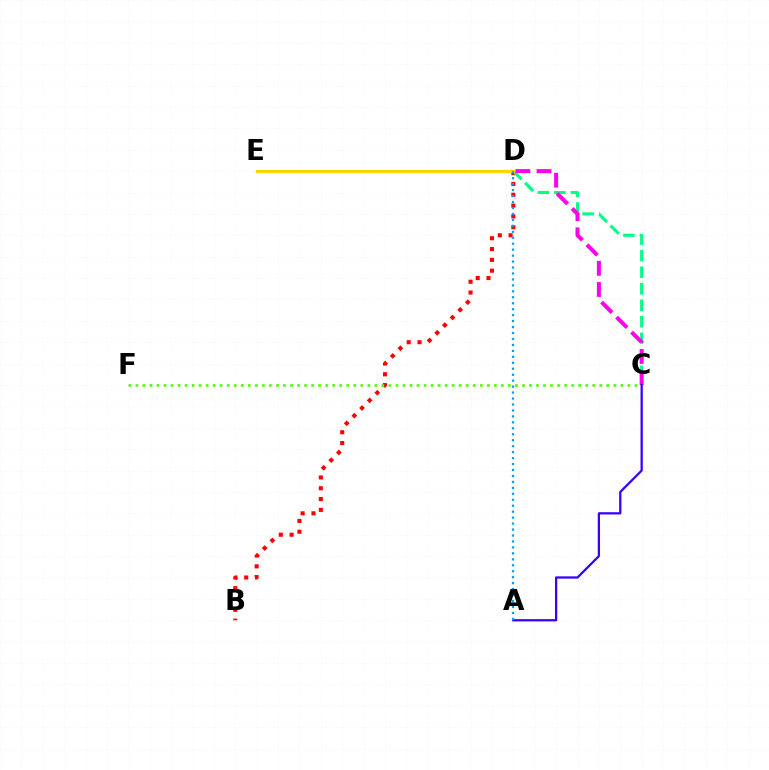{('B', 'D'): [{'color': '#ff0000', 'line_style': 'dotted', 'thickness': 2.94}], ('C', 'D'): [{'color': '#00ff86', 'line_style': 'dashed', 'thickness': 2.25}, {'color': '#ff00ed', 'line_style': 'dashed', 'thickness': 2.88}], ('C', 'F'): [{'color': '#4fff00', 'line_style': 'dotted', 'thickness': 1.91}], ('D', 'E'): [{'color': '#ffd500', 'line_style': 'solid', 'thickness': 2.29}], ('A', 'C'): [{'color': '#3700ff', 'line_style': 'solid', 'thickness': 1.63}], ('A', 'D'): [{'color': '#009eff', 'line_style': 'dotted', 'thickness': 1.62}]}